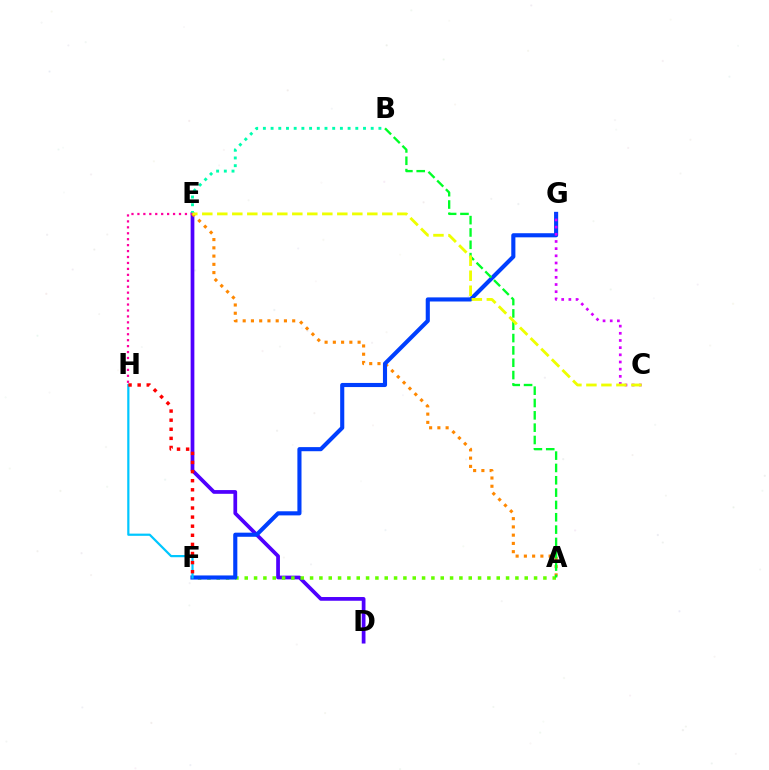{('D', 'E'): [{'color': '#4f00ff', 'line_style': 'solid', 'thickness': 2.68}], ('B', 'E'): [{'color': '#00ffaf', 'line_style': 'dotted', 'thickness': 2.09}], ('E', 'H'): [{'color': '#ff00a0', 'line_style': 'dotted', 'thickness': 1.61}], ('A', 'E'): [{'color': '#ff8800', 'line_style': 'dotted', 'thickness': 2.24}], ('A', 'F'): [{'color': '#66ff00', 'line_style': 'dotted', 'thickness': 2.54}], ('F', 'G'): [{'color': '#003fff', 'line_style': 'solid', 'thickness': 2.96}], ('A', 'B'): [{'color': '#00ff27', 'line_style': 'dashed', 'thickness': 1.68}], ('C', 'G'): [{'color': '#d600ff', 'line_style': 'dotted', 'thickness': 1.95}], ('C', 'E'): [{'color': '#eeff00', 'line_style': 'dashed', 'thickness': 2.04}], ('F', 'H'): [{'color': '#00c7ff', 'line_style': 'solid', 'thickness': 1.59}, {'color': '#ff0000', 'line_style': 'dotted', 'thickness': 2.47}]}